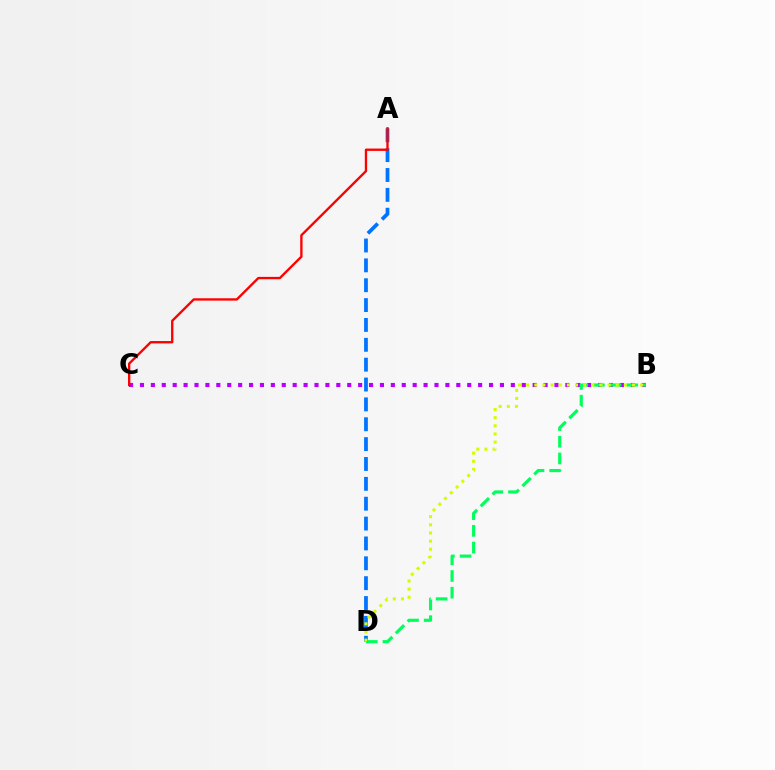{('B', 'C'): [{'color': '#b900ff', 'line_style': 'dotted', 'thickness': 2.96}], ('B', 'D'): [{'color': '#00ff5c', 'line_style': 'dashed', 'thickness': 2.27}, {'color': '#d1ff00', 'line_style': 'dotted', 'thickness': 2.21}], ('A', 'D'): [{'color': '#0074ff', 'line_style': 'dashed', 'thickness': 2.7}], ('A', 'C'): [{'color': '#ff0000', 'line_style': 'solid', 'thickness': 1.69}]}